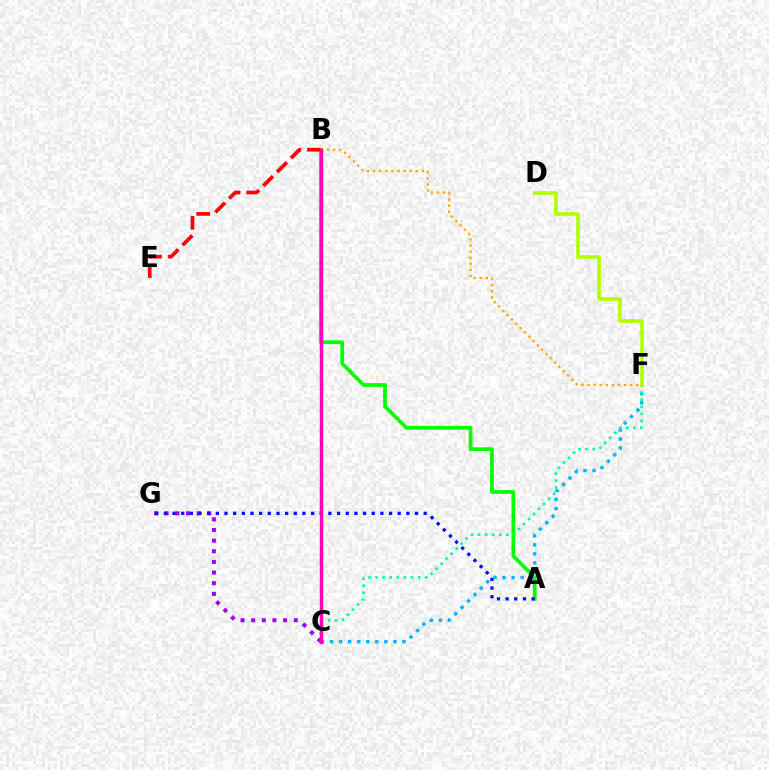{('A', 'B'): [{'color': '#08ff00', 'line_style': 'solid', 'thickness': 2.69}], ('B', 'E'): [{'color': '#ff0000', 'line_style': 'dashed', 'thickness': 2.67}], ('C', 'F'): [{'color': '#00b5ff', 'line_style': 'dotted', 'thickness': 2.46}, {'color': '#00ff9d', 'line_style': 'dotted', 'thickness': 1.92}], ('C', 'G'): [{'color': '#9b00ff', 'line_style': 'dotted', 'thickness': 2.89}], ('A', 'G'): [{'color': '#0010ff', 'line_style': 'dotted', 'thickness': 2.35}], ('B', 'F'): [{'color': '#ffa500', 'line_style': 'dotted', 'thickness': 1.66}], ('B', 'C'): [{'color': '#ff00bd', 'line_style': 'solid', 'thickness': 2.48}], ('D', 'F'): [{'color': '#b3ff00', 'line_style': 'solid', 'thickness': 2.6}]}